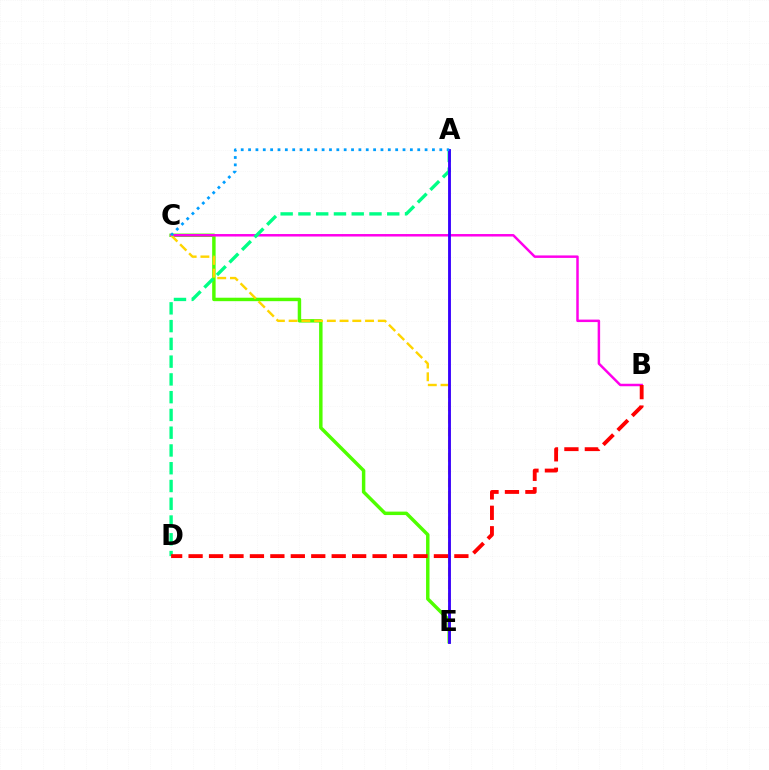{('C', 'E'): [{'color': '#4fff00', 'line_style': 'solid', 'thickness': 2.49}, {'color': '#ffd500', 'line_style': 'dashed', 'thickness': 1.73}], ('B', 'C'): [{'color': '#ff00ed', 'line_style': 'solid', 'thickness': 1.79}], ('A', 'D'): [{'color': '#00ff86', 'line_style': 'dashed', 'thickness': 2.41}], ('A', 'E'): [{'color': '#3700ff', 'line_style': 'solid', 'thickness': 2.05}], ('A', 'C'): [{'color': '#009eff', 'line_style': 'dotted', 'thickness': 2.0}], ('B', 'D'): [{'color': '#ff0000', 'line_style': 'dashed', 'thickness': 2.78}]}